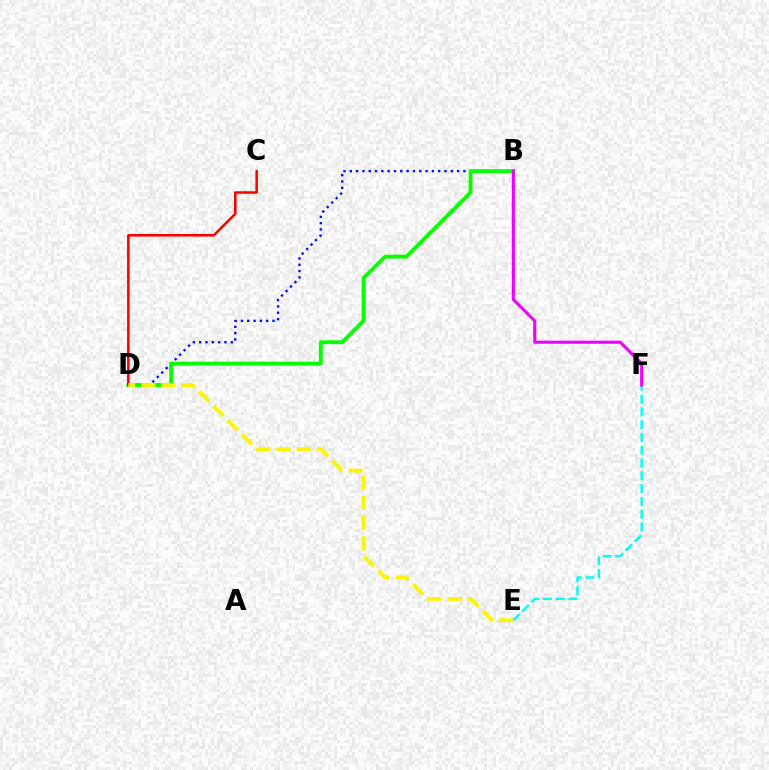{('B', 'D'): [{'color': '#0010ff', 'line_style': 'dotted', 'thickness': 1.72}, {'color': '#08ff00', 'line_style': 'solid', 'thickness': 2.76}], ('E', 'F'): [{'color': '#00fff6', 'line_style': 'dashed', 'thickness': 1.74}], ('C', 'D'): [{'color': '#ff0000', 'line_style': 'solid', 'thickness': 1.84}], ('D', 'E'): [{'color': '#fcf500', 'line_style': 'dashed', 'thickness': 2.75}], ('B', 'F'): [{'color': '#ee00ff', 'line_style': 'solid', 'thickness': 2.22}]}